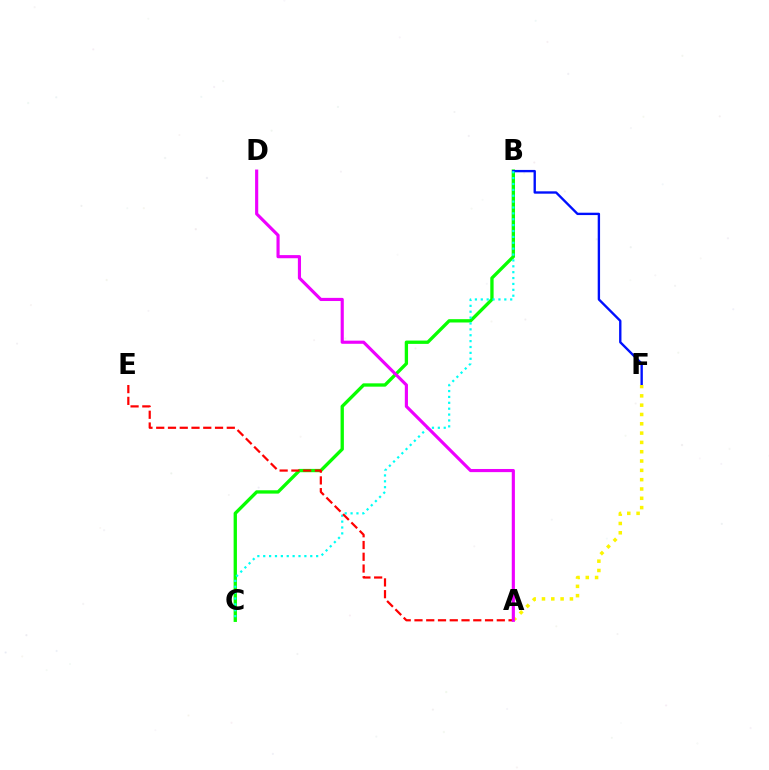{('B', 'C'): [{'color': '#08ff00', 'line_style': 'solid', 'thickness': 2.39}, {'color': '#00fff6', 'line_style': 'dotted', 'thickness': 1.6}], ('B', 'F'): [{'color': '#0010ff', 'line_style': 'solid', 'thickness': 1.7}], ('A', 'F'): [{'color': '#fcf500', 'line_style': 'dotted', 'thickness': 2.53}], ('A', 'E'): [{'color': '#ff0000', 'line_style': 'dashed', 'thickness': 1.6}], ('A', 'D'): [{'color': '#ee00ff', 'line_style': 'solid', 'thickness': 2.26}]}